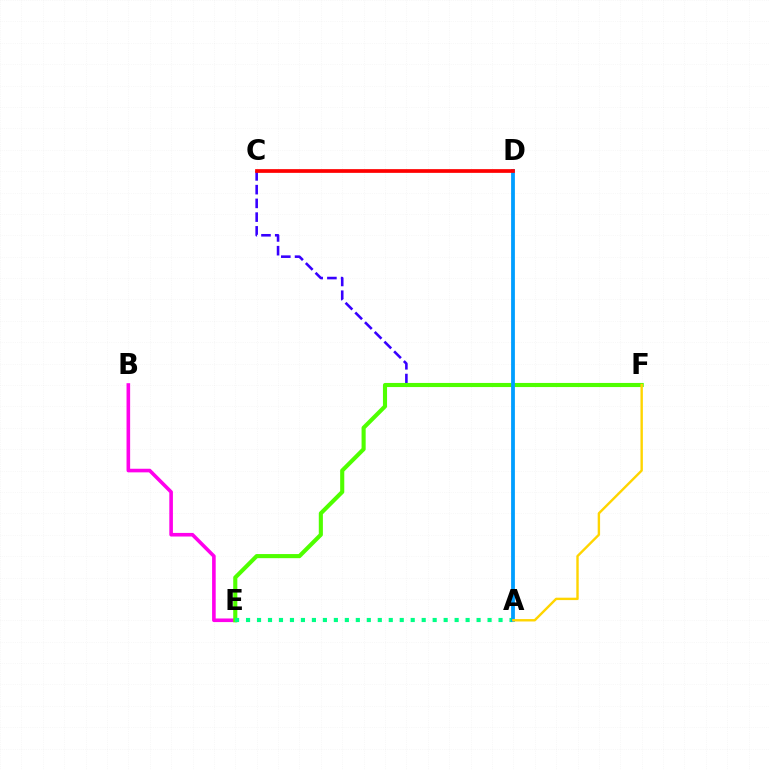{('B', 'E'): [{'color': '#ff00ed', 'line_style': 'solid', 'thickness': 2.6}], ('C', 'F'): [{'color': '#3700ff', 'line_style': 'dashed', 'thickness': 1.87}], ('E', 'F'): [{'color': '#4fff00', 'line_style': 'solid', 'thickness': 2.96}], ('A', 'E'): [{'color': '#00ff86', 'line_style': 'dotted', 'thickness': 2.98}], ('A', 'D'): [{'color': '#009eff', 'line_style': 'solid', 'thickness': 2.73}], ('A', 'F'): [{'color': '#ffd500', 'line_style': 'solid', 'thickness': 1.73}], ('C', 'D'): [{'color': '#ff0000', 'line_style': 'solid', 'thickness': 2.68}]}